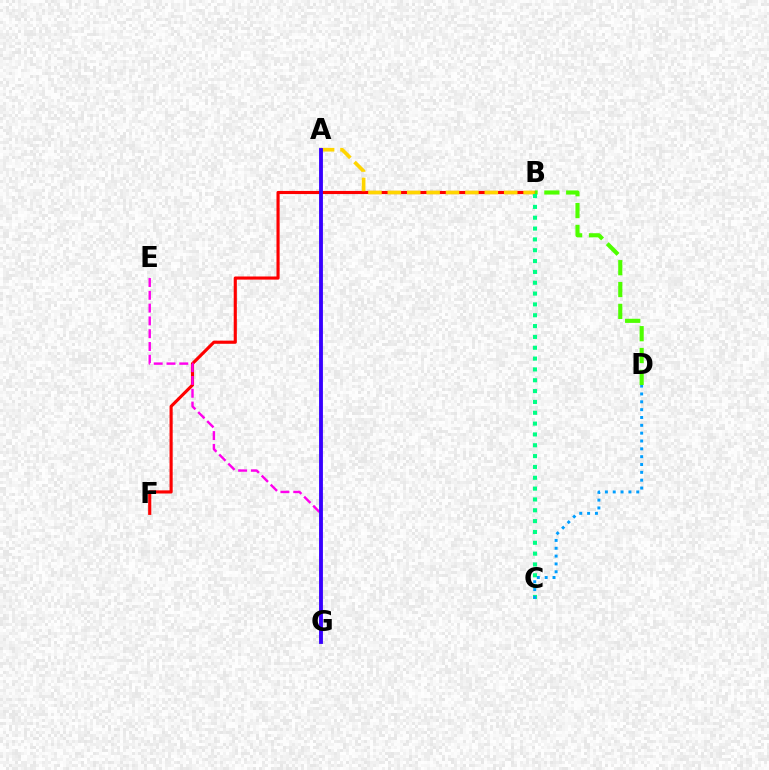{('B', 'F'): [{'color': '#ff0000', 'line_style': 'solid', 'thickness': 2.26}], ('B', 'D'): [{'color': '#4fff00', 'line_style': 'dashed', 'thickness': 2.97}], ('A', 'B'): [{'color': '#ffd500', 'line_style': 'dashed', 'thickness': 2.64}], ('B', 'C'): [{'color': '#00ff86', 'line_style': 'dotted', 'thickness': 2.94}], ('C', 'D'): [{'color': '#009eff', 'line_style': 'dotted', 'thickness': 2.13}], ('E', 'G'): [{'color': '#ff00ed', 'line_style': 'dashed', 'thickness': 1.74}], ('A', 'G'): [{'color': '#3700ff', 'line_style': 'solid', 'thickness': 2.77}]}